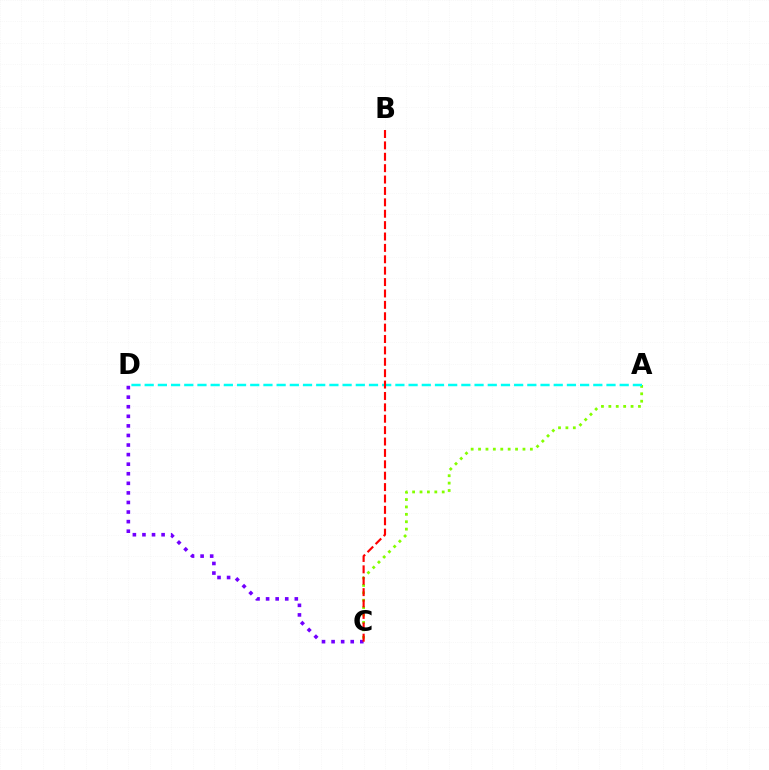{('C', 'D'): [{'color': '#7200ff', 'line_style': 'dotted', 'thickness': 2.6}], ('A', 'C'): [{'color': '#84ff00', 'line_style': 'dotted', 'thickness': 2.01}], ('A', 'D'): [{'color': '#00fff6', 'line_style': 'dashed', 'thickness': 1.79}], ('B', 'C'): [{'color': '#ff0000', 'line_style': 'dashed', 'thickness': 1.55}]}